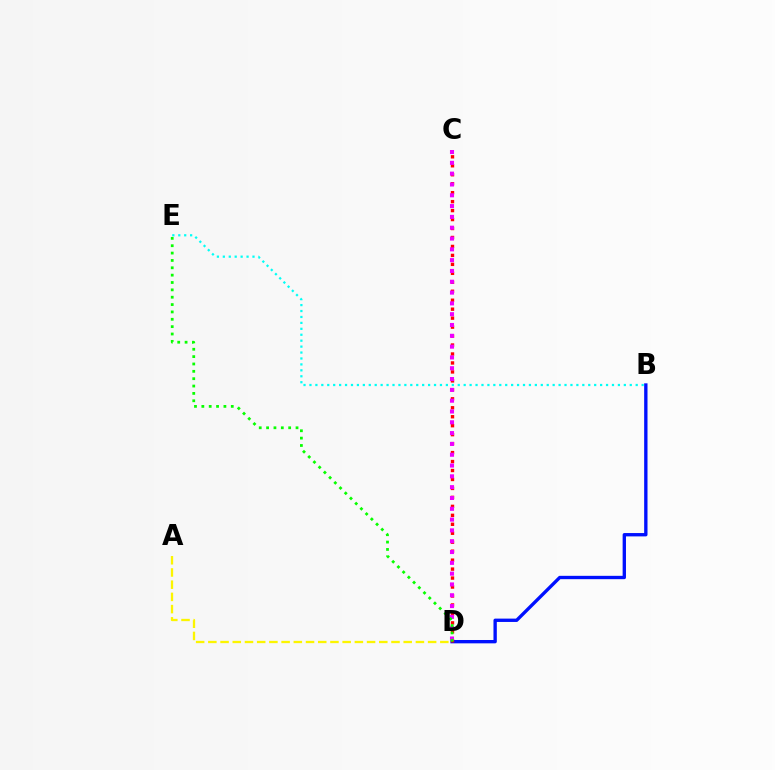{('B', 'D'): [{'color': '#0010ff', 'line_style': 'solid', 'thickness': 2.41}], ('C', 'D'): [{'color': '#ff0000', 'line_style': 'dotted', 'thickness': 2.44}, {'color': '#ee00ff', 'line_style': 'dotted', 'thickness': 2.94}], ('A', 'D'): [{'color': '#fcf500', 'line_style': 'dashed', 'thickness': 1.66}], ('B', 'E'): [{'color': '#00fff6', 'line_style': 'dotted', 'thickness': 1.61}], ('D', 'E'): [{'color': '#08ff00', 'line_style': 'dotted', 'thickness': 2.0}]}